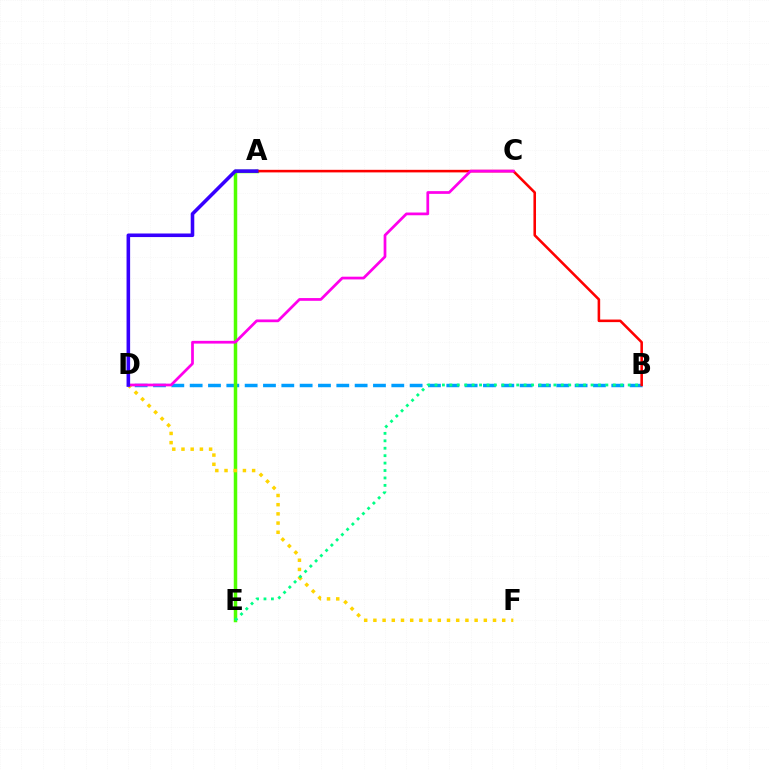{('B', 'D'): [{'color': '#009eff', 'line_style': 'dashed', 'thickness': 2.49}], ('A', 'E'): [{'color': '#4fff00', 'line_style': 'solid', 'thickness': 2.52}], ('D', 'F'): [{'color': '#ffd500', 'line_style': 'dotted', 'thickness': 2.5}], ('A', 'B'): [{'color': '#ff0000', 'line_style': 'solid', 'thickness': 1.85}], ('C', 'D'): [{'color': '#ff00ed', 'line_style': 'solid', 'thickness': 1.97}], ('B', 'E'): [{'color': '#00ff86', 'line_style': 'dotted', 'thickness': 2.02}], ('A', 'D'): [{'color': '#3700ff', 'line_style': 'solid', 'thickness': 2.57}]}